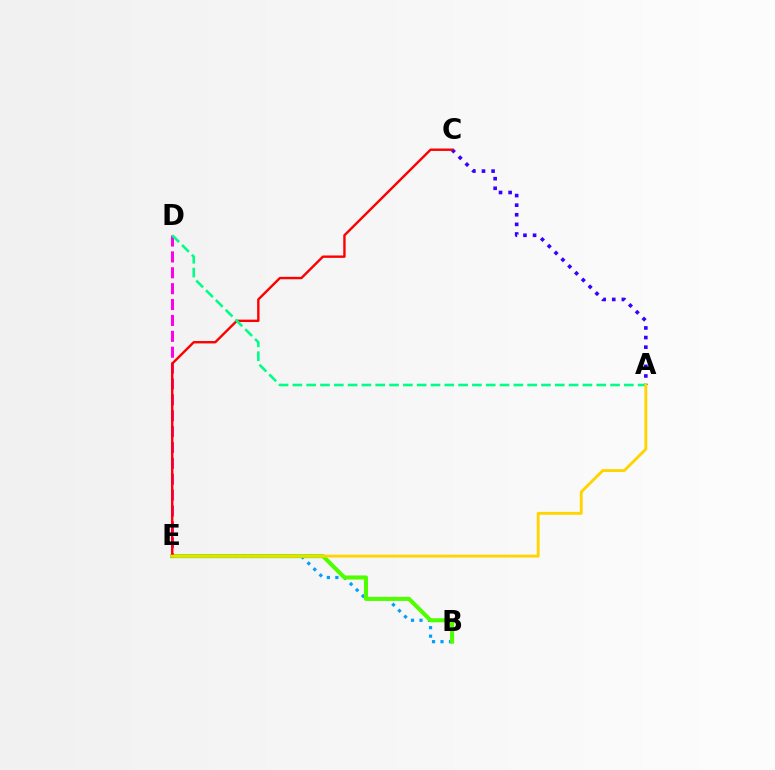{('B', 'E'): [{'color': '#009eff', 'line_style': 'dotted', 'thickness': 2.3}, {'color': '#4fff00', 'line_style': 'solid', 'thickness': 2.92}], ('A', 'C'): [{'color': '#3700ff', 'line_style': 'dotted', 'thickness': 2.61}], ('D', 'E'): [{'color': '#ff00ed', 'line_style': 'dashed', 'thickness': 2.16}], ('C', 'E'): [{'color': '#ff0000', 'line_style': 'solid', 'thickness': 1.73}], ('A', 'D'): [{'color': '#00ff86', 'line_style': 'dashed', 'thickness': 1.88}], ('A', 'E'): [{'color': '#ffd500', 'line_style': 'solid', 'thickness': 2.08}]}